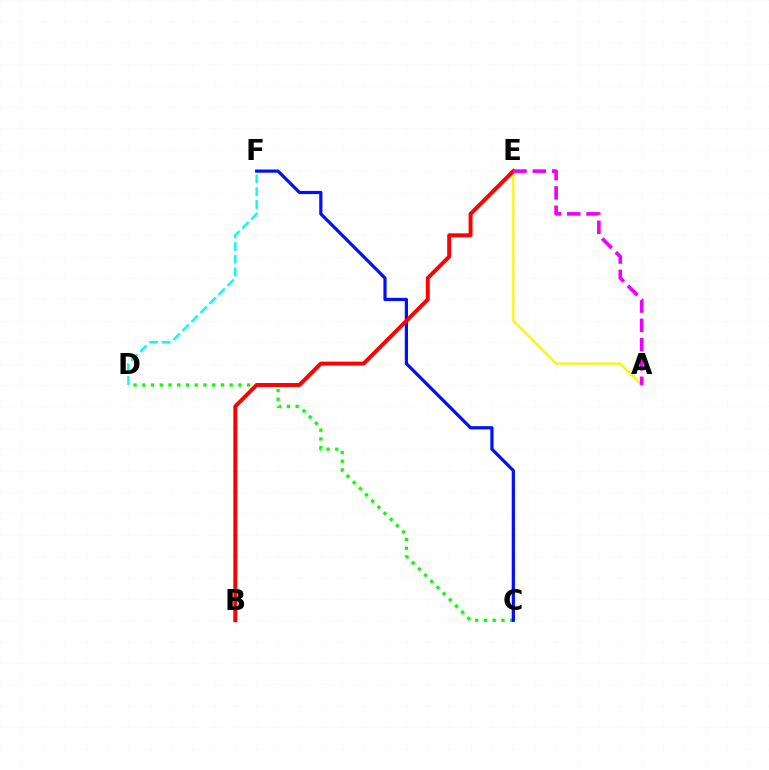{('A', 'E'): [{'color': '#fcf500', 'line_style': 'solid', 'thickness': 1.6}, {'color': '#ee00ff', 'line_style': 'dashed', 'thickness': 2.62}], ('C', 'D'): [{'color': '#08ff00', 'line_style': 'dotted', 'thickness': 2.37}], ('C', 'F'): [{'color': '#0010ff', 'line_style': 'solid', 'thickness': 2.31}], ('B', 'E'): [{'color': '#ff0000', 'line_style': 'solid', 'thickness': 2.84}], ('D', 'F'): [{'color': '#00fff6', 'line_style': 'dashed', 'thickness': 1.73}]}